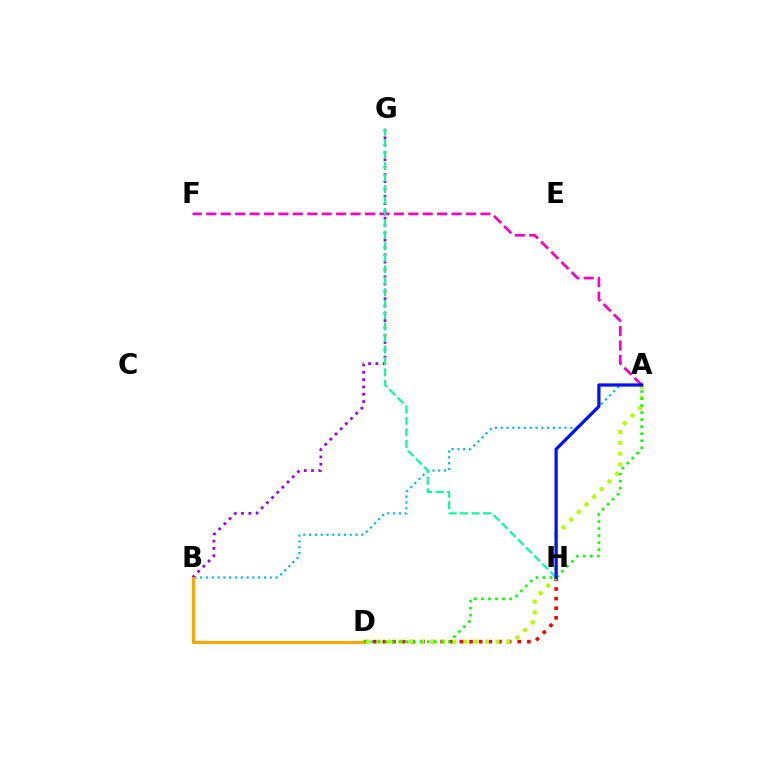{('A', 'F'): [{'color': '#ff00bd', 'line_style': 'dashed', 'thickness': 1.96}], ('D', 'H'): [{'color': '#ff0000', 'line_style': 'dotted', 'thickness': 2.62}], ('A', 'D'): [{'color': '#b3ff00', 'line_style': 'dotted', 'thickness': 2.93}, {'color': '#08ff00', 'line_style': 'dotted', 'thickness': 1.91}], ('A', 'B'): [{'color': '#00b5ff', 'line_style': 'dotted', 'thickness': 1.58}], ('B', 'G'): [{'color': '#9b00ff', 'line_style': 'dotted', 'thickness': 1.99}], ('B', 'D'): [{'color': '#ffa500', 'line_style': 'solid', 'thickness': 2.24}], ('G', 'H'): [{'color': '#00ff9d', 'line_style': 'dashed', 'thickness': 1.56}], ('A', 'H'): [{'color': '#0010ff', 'line_style': 'solid', 'thickness': 2.32}]}